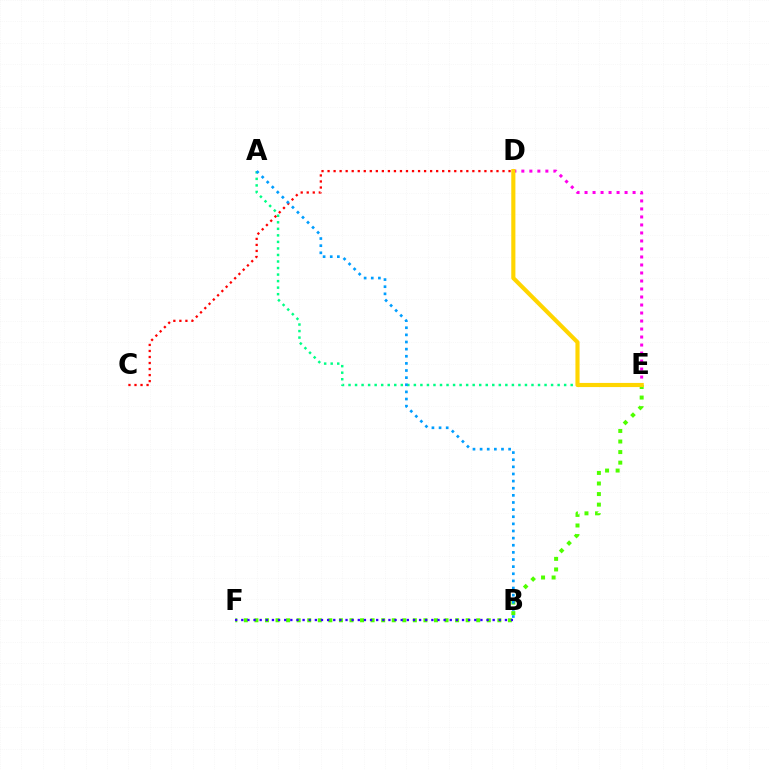{('A', 'E'): [{'color': '#00ff86', 'line_style': 'dotted', 'thickness': 1.78}], ('E', 'F'): [{'color': '#4fff00', 'line_style': 'dotted', 'thickness': 2.87}], ('C', 'D'): [{'color': '#ff0000', 'line_style': 'dotted', 'thickness': 1.64}], ('D', 'E'): [{'color': '#ff00ed', 'line_style': 'dotted', 'thickness': 2.18}, {'color': '#ffd500', 'line_style': 'solid', 'thickness': 2.98}], ('A', 'B'): [{'color': '#009eff', 'line_style': 'dotted', 'thickness': 1.94}], ('B', 'F'): [{'color': '#3700ff', 'line_style': 'dotted', 'thickness': 1.67}]}